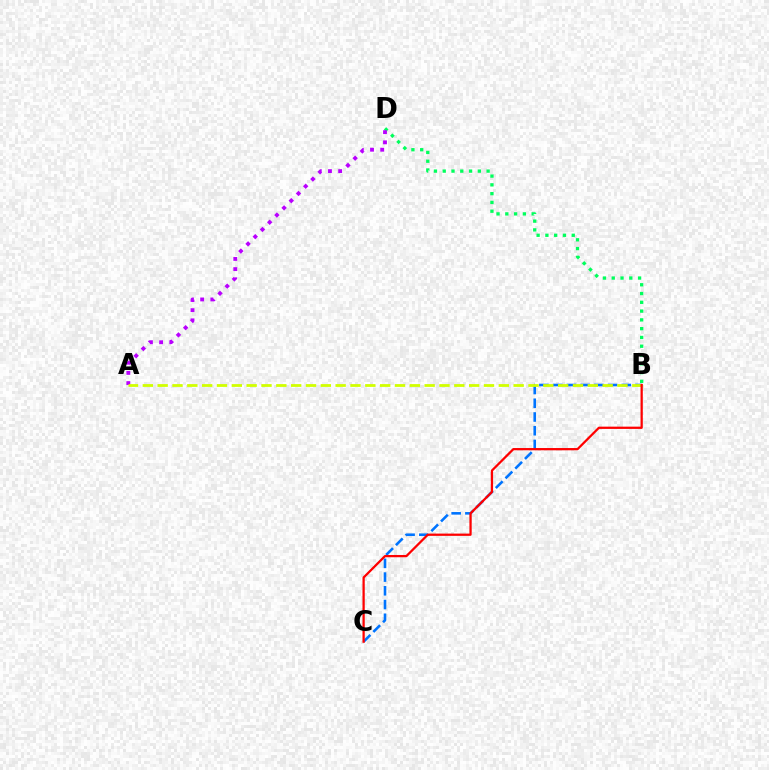{('B', 'C'): [{'color': '#0074ff', 'line_style': 'dashed', 'thickness': 1.87}, {'color': '#ff0000', 'line_style': 'solid', 'thickness': 1.63}], ('B', 'D'): [{'color': '#00ff5c', 'line_style': 'dotted', 'thickness': 2.39}], ('A', 'D'): [{'color': '#b900ff', 'line_style': 'dotted', 'thickness': 2.77}], ('A', 'B'): [{'color': '#d1ff00', 'line_style': 'dashed', 'thickness': 2.02}]}